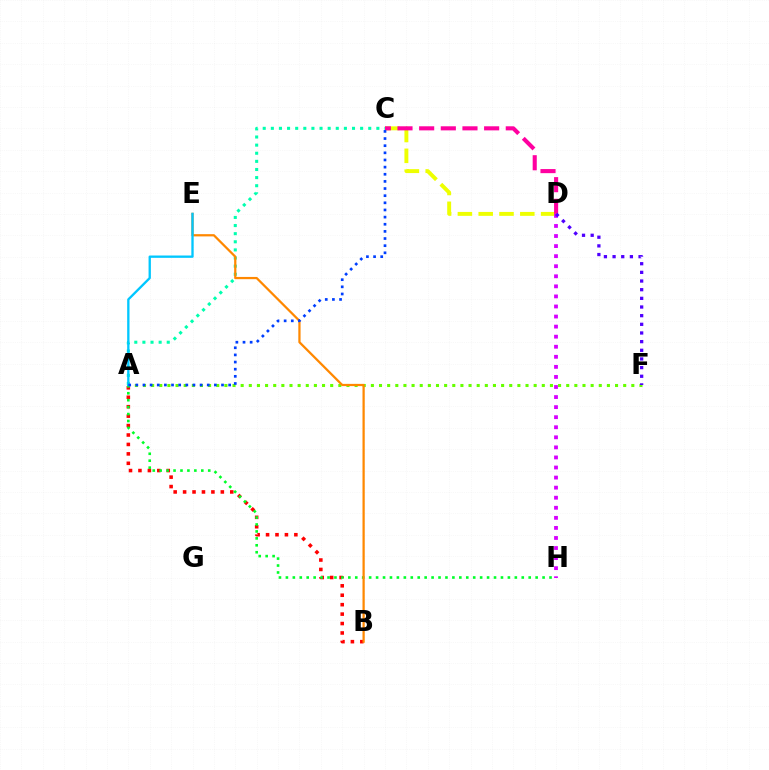{('C', 'D'): [{'color': '#eeff00', 'line_style': 'dashed', 'thickness': 2.83}, {'color': '#ff00a0', 'line_style': 'dashed', 'thickness': 2.94}], ('D', 'H'): [{'color': '#d600ff', 'line_style': 'dotted', 'thickness': 2.73}], ('A', 'C'): [{'color': '#00ffaf', 'line_style': 'dotted', 'thickness': 2.21}, {'color': '#003fff', 'line_style': 'dotted', 'thickness': 1.94}], ('A', 'B'): [{'color': '#ff0000', 'line_style': 'dotted', 'thickness': 2.56}], ('A', 'F'): [{'color': '#66ff00', 'line_style': 'dotted', 'thickness': 2.21}], ('A', 'H'): [{'color': '#00ff27', 'line_style': 'dotted', 'thickness': 1.88}], ('B', 'E'): [{'color': '#ff8800', 'line_style': 'solid', 'thickness': 1.62}], ('A', 'E'): [{'color': '#00c7ff', 'line_style': 'solid', 'thickness': 1.68}], ('D', 'F'): [{'color': '#4f00ff', 'line_style': 'dotted', 'thickness': 2.35}]}